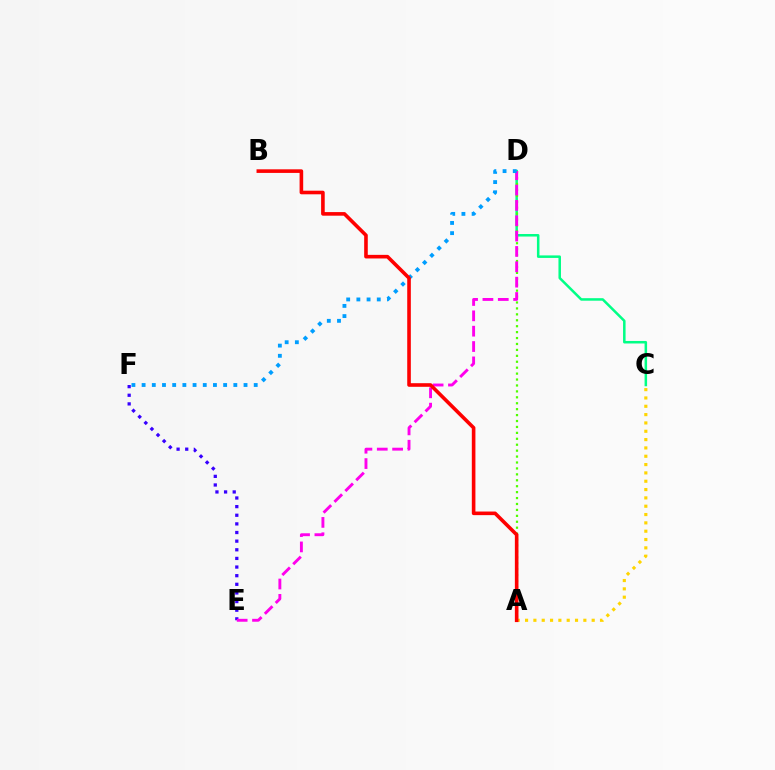{('C', 'D'): [{'color': '#00ff86', 'line_style': 'solid', 'thickness': 1.81}], ('A', 'D'): [{'color': '#4fff00', 'line_style': 'dotted', 'thickness': 1.61}], ('E', 'F'): [{'color': '#3700ff', 'line_style': 'dotted', 'thickness': 2.35}], ('D', 'E'): [{'color': '#ff00ed', 'line_style': 'dashed', 'thickness': 2.09}], ('D', 'F'): [{'color': '#009eff', 'line_style': 'dotted', 'thickness': 2.77}], ('A', 'C'): [{'color': '#ffd500', 'line_style': 'dotted', 'thickness': 2.26}], ('A', 'B'): [{'color': '#ff0000', 'line_style': 'solid', 'thickness': 2.6}]}